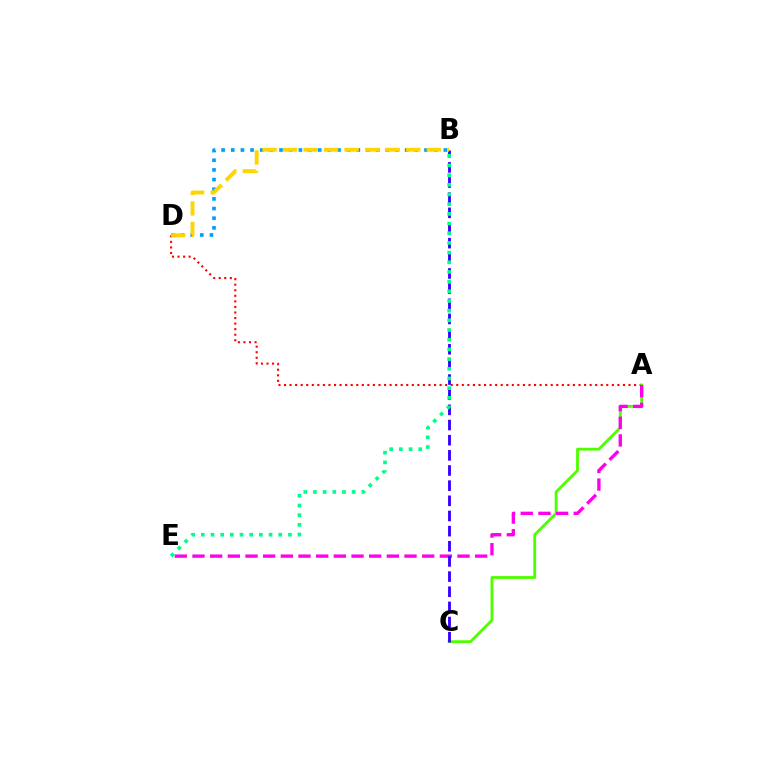{('A', 'D'): [{'color': '#ff0000', 'line_style': 'dotted', 'thickness': 1.51}], ('B', 'D'): [{'color': '#009eff', 'line_style': 'dotted', 'thickness': 2.63}, {'color': '#ffd500', 'line_style': 'dashed', 'thickness': 2.79}], ('A', 'C'): [{'color': '#4fff00', 'line_style': 'solid', 'thickness': 2.03}], ('A', 'E'): [{'color': '#ff00ed', 'line_style': 'dashed', 'thickness': 2.4}], ('B', 'C'): [{'color': '#3700ff', 'line_style': 'dashed', 'thickness': 2.06}], ('B', 'E'): [{'color': '#00ff86', 'line_style': 'dotted', 'thickness': 2.63}]}